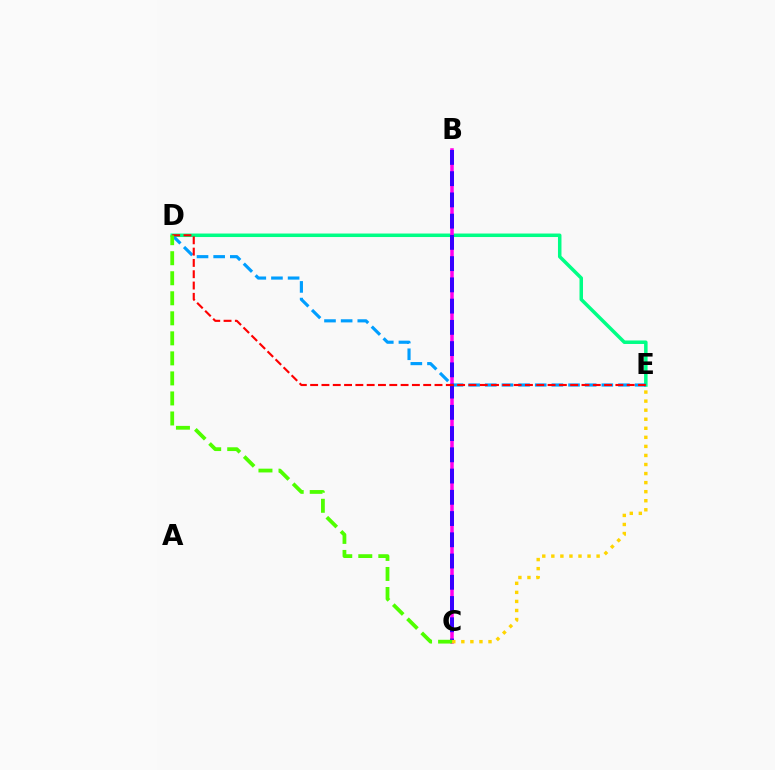{('D', 'E'): [{'color': '#00ff86', 'line_style': 'solid', 'thickness': 2.52}, {'color': '#009eff', 'line_style': 'dashed', 'thickness': 2.26}, {'color': '#ff0000', 'line_style': 'dashed', 'thickness': 1.54}], ('B', 'C'): [{'color': '#ff00ed', 'line_style': 'solid', 'thickness': 2.55}, {'color': '#3700ff', 'line_style': 'dashed', 'thickness': 2.89}], ('C', 'D'): [{'color': '#4fff00', 'line_style': 'dashed', 'thickness': 2.72}], ('C', 'E'): [{'color': '#ffd500', 'line_style': 'dotted', 'thickness': 2.46}]}